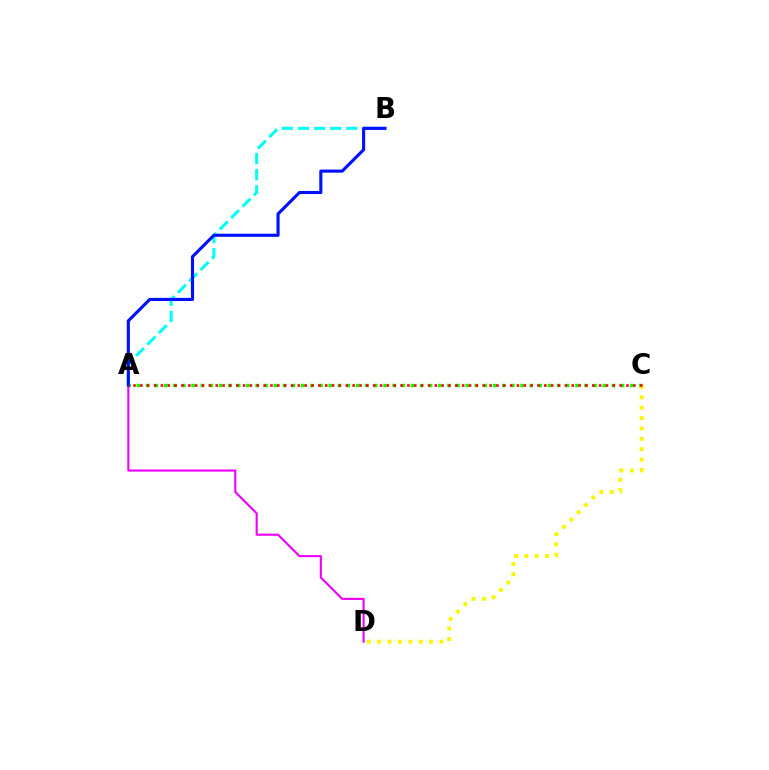{('A', 'C'): [{'color': '#08ff00', 'line_style': 'dotted', 'thickness': 2.48}, {'color': '#ff0000', 'line_style': 'dotted', 'thickness': 1.86}], ('C', 'D'): [{'color': '#fcf500', 'line_style': 'dotted', 'thickness': 2.82}], ('A', 'B'): [{'color': '#00fff6', 'line_style': 'dashed', 'thickness': 2.19}, {'color': '#0010ff', 'line_style': 'solid', 'thickness': 2.24}], ('A', 'D'): [{'color': '#ee00ff', 'line_style': 'solid', 'thickness': 1.52}]}